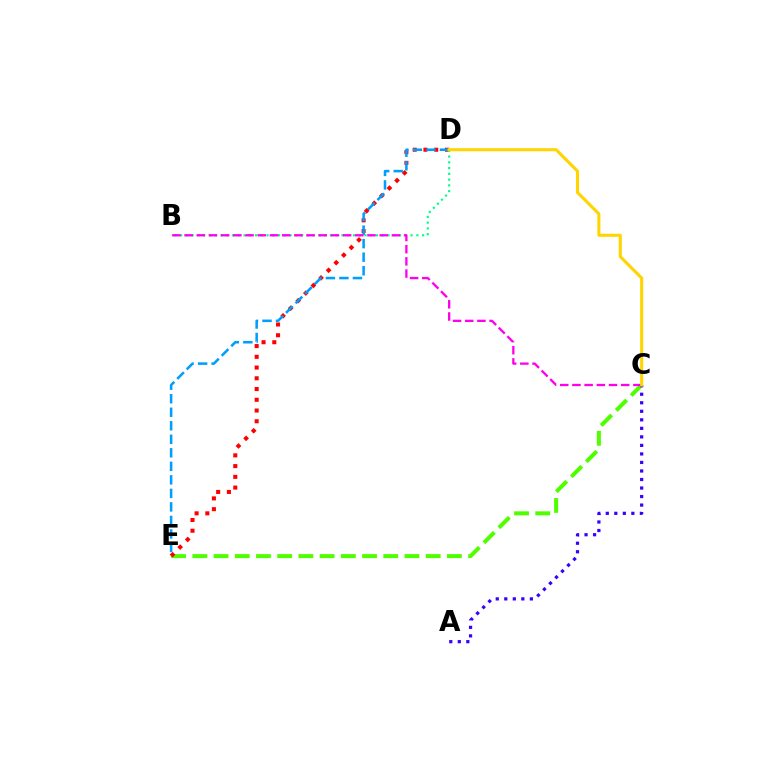{('C', 'E'): [{'color': '#4fff00', 'line_style': 'dashed', 'thickness': 2.88}], ('D', 'E'): [{'color': '#ff0000', 'line_style': 'dotted', 'thickness': 2.92}, {'color': '#009eff', 'line_style': 'dashed', 'thickness': 1.84}], ('A', 'C'): [{'color': '#3700ff', 'line_style': 'dotted', 'thickness': 2.32}], ('B', 'D'): [{'color': '#00ff86', 'line_style': 'dotted', 'thickness': 1.57}], ('B', 'C'): [{'color': '#ff00ed', 'line_style': 'dashed', 'thickness': 1.66}], ('C', 'D'): [{'color': '#ffd500', 'line_style': 'solid', 'thickness': 2.21}]}